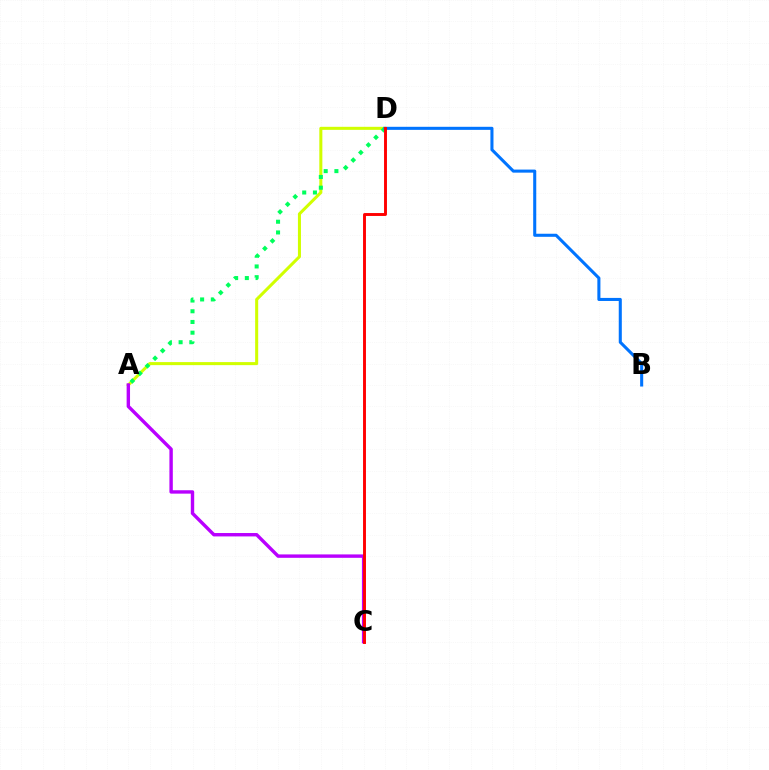{('A', 'D'): [{'color': '#d1ff00', 'line_style': 'solid', 'thickness': 2.19}, {'color': '#00ff5c', 'line_style': 'dotted', 'thickness': 2.91}], ('B', 'D'): [{'color': '#0074ff', 'line_style': 'solid', 'thickness': 2.21}], ('A', 'C'): [{'color': '#b900ff', 'line_style': 'solid', 'thickness': 2.45}], ('C', 'D'): [{'color': '#ff0000', 'line_style': 'solid', 'thickness': 2.1}]}